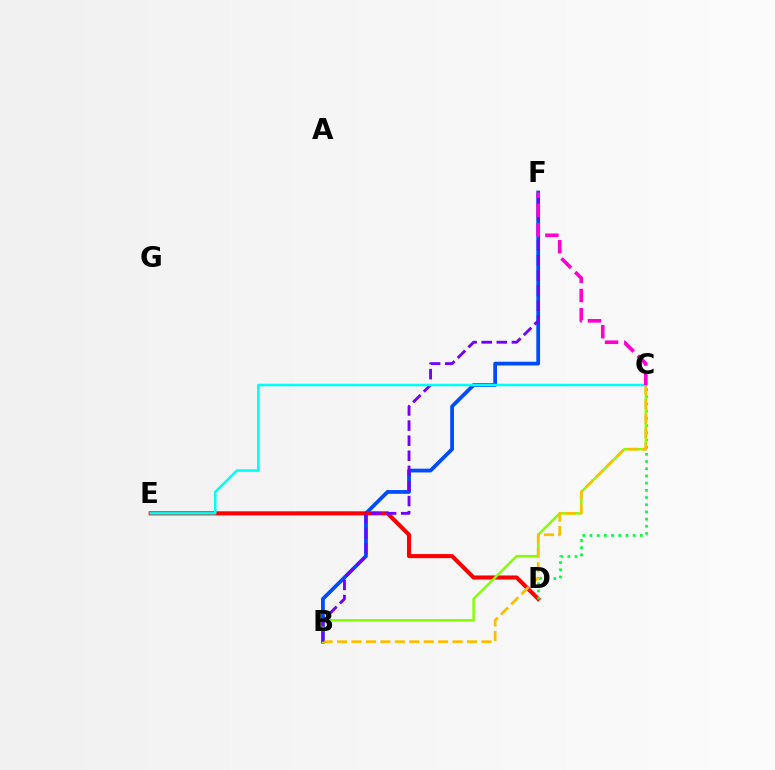{('B', 'F'): [{'color': '#004bff', 'line_style': 'solid', 'thickness': 2.7}, {'color': '#7200ff', 'line_style': 'dashed', 'thickness': 2.05}], ('D', 'E'): [{'color': '#ff0000', 'line_style': 'solid', 'thickness': 2.94}], ('C', 'D'): [{'color': '#00ff39', 'line_style': 'dotted', 'thickness': 1.95}], ('B', 'C'): [{'color': '#84ff00', 'line_style': 'solid', 'thickness': 1.76}, {'color': '#ffbd00', 'line_style': 'dashed', 'thickness': 1.96}], ('C', 'E'): [{'color': '#00fff6', 'line_style': 'solid', 'thickness': 1.8}], ('C', 'F'): [{'color': '#ff00cf', 'line_style': 'dashed', 'thickness': 2.62}]}